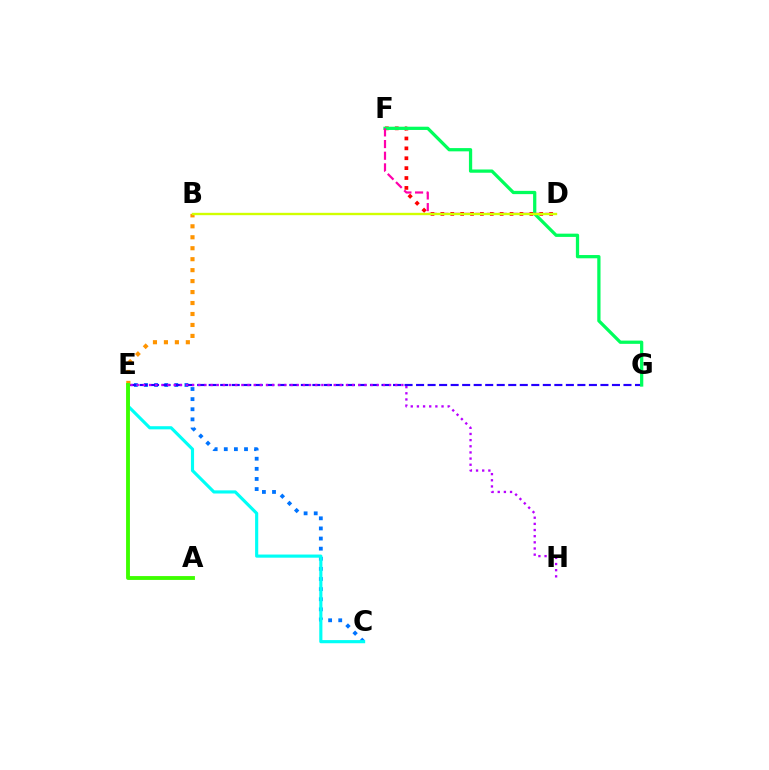{('D', 'F'): [{'color': '#ff0000', 'line_style': 'dotted', 'thickness': 2.69}, {'color': '#ff00ac', 'line_style': 'dashed', 'thickness': 1.58}], ('C', 'E'): [{'color': '#0074ff', 'line_style': 'dotted', 'thickness': 2.75}, {'color': '#00fff6', 'line_style': 'solid', 'thickness': 2.26}], ('E', 'G'): [{'color': '#2500ff', 'line_style': 'dashed', 'thickness': 1.57}], ('E', 'H'): [{'color': '#b900ff', 'line_style': 'dotted', 'thickness': 1.67}], ('B', 'E'): [{'color': '#ff9400', 'line_style': 'dotted', 'thickness': 2.98}], ('A', 'E'): [{'color': '#3dff00', 'line_style': 'solid', 'thickness': 2.77}], ('F', 'G'): [{'color': '#00ff5c', 'line_style': 'solid', 'thickness': 2.34}], ('B', 'D'): [{'color': '#d1ff00', 'line_style': 'solid', 'thickness': 1.7}]}